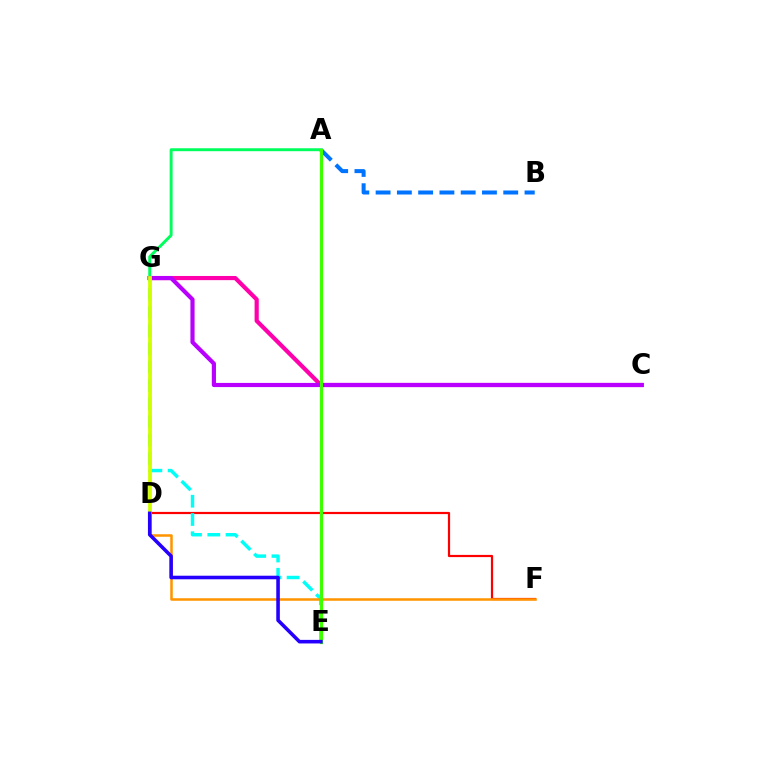{('D', 'F'): [{'color': '#ff0000', 'line_style': 'solid', 'thickness': 1.59}, {'color': '#ff9400', 'line_style': 'solid', 'thickness': 1.82}], ('A', 'B'): [{'color': '#0074ff', 'line_style': 'dashed', 'thickness': 2.89}], ('C', 'G'): [{'color': '#ff00ac', 'line_style': 'solid', 'thickness': 3.0}, {'color': '#b900ff', 'line_style': 'solid', 'thickness': 2.99}], ('A', 'G'): [{'color': '#00ff5c', 'line_style': 'solid', 'thickness': 2.12}], ('E', 'G'): [{'color': '#00fff6', 'line_style': 'dashed', 'thickness': 2.48}], ('A', 'E'): [{'color': '#3dff00', 'line_style': 'solid', 'thickness': 2.31}], ('D', 'G'): [{'color': '#d1ff00', 'line_style': 'solid', 'thickness': 2.74}], ('D', 'E'): [{'color': '#2500ff', 'line_style': 'solid', 'thickness': 2.57}]}